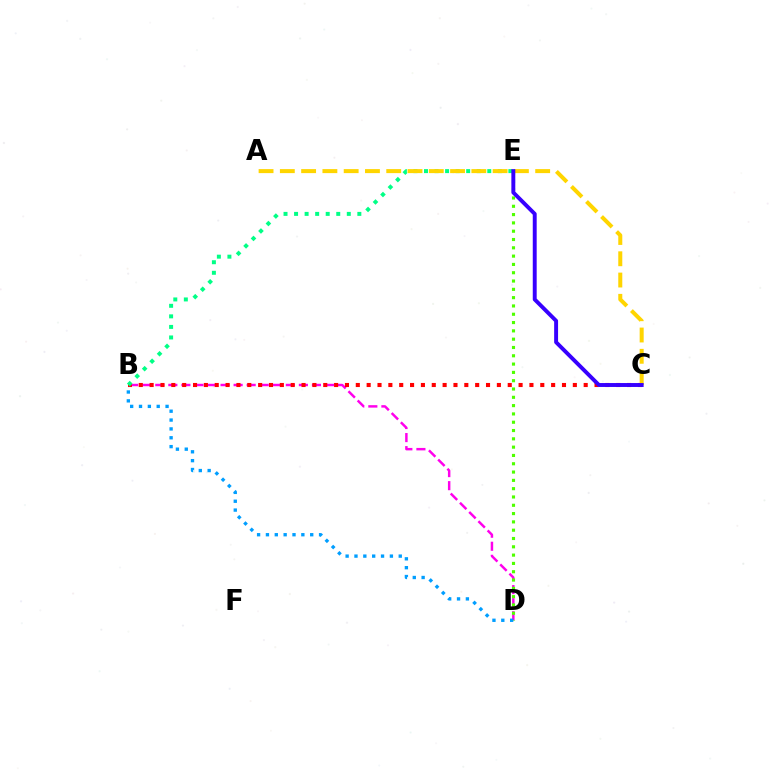{('B', 'D'): [{'color': '#ff00ed', 'line_style': 'dashed', 'thickness': 1.77}, {'color': '#009eff', 'line_style': 'dotted', 'thickness': 2.41}], ('D', 'E'): [{'color': '#4fff00', 'line_style': 'dotted', 'thickness': 2.26}], ('B', 'C'): [{'color': '#ff0000', 'line_style': 'dotted', 'thickness': 2.95}], ('B', 'E'): [{'color': '#00ff86', 'line_style': 'dotted', 'thickness': 2.87}], ('A', 'C'): [{'color': '#ffd500', 'line_style': 'dashed', 'thickness': 2.89}], ('C', 'E'): [{'color': '#3700ff', 'line_style': 'solid', 'thickness': 2.82}]}